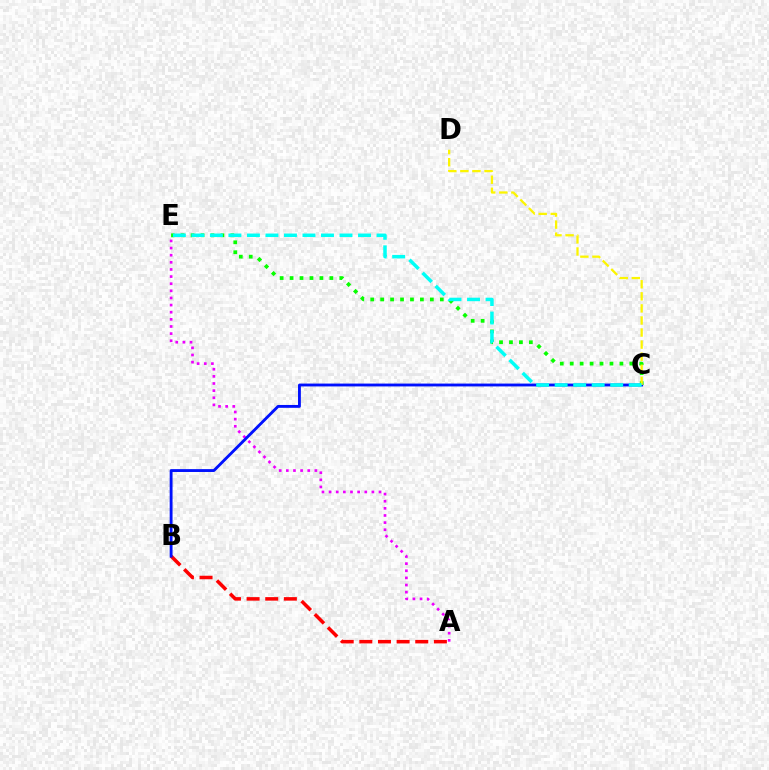{('A', 'B'): [{'color': '#ff0000', 'line_style': 'dashed', 'thickness': 2.53}], ('A', 'E'): [{'color': '#ee00ff', 'line_style': 'dotted', 'thickness': 1.94}], ('C', 'E'): [{'color': '#08ff00', 'line_style': 'dotted', 'thickness': 2.7}, {'color': '#00fff6', 'line_style': 'dashed', 'thickness': 2.52}], ('B', 'C'): [{'color': '#0010ff', 'line_style': 'solid', 'thickness': 2.05}], ('C', 'D'): [{'color': '#fcf500', 'line_style': 'dashed', 'thickness': 1.64}]}